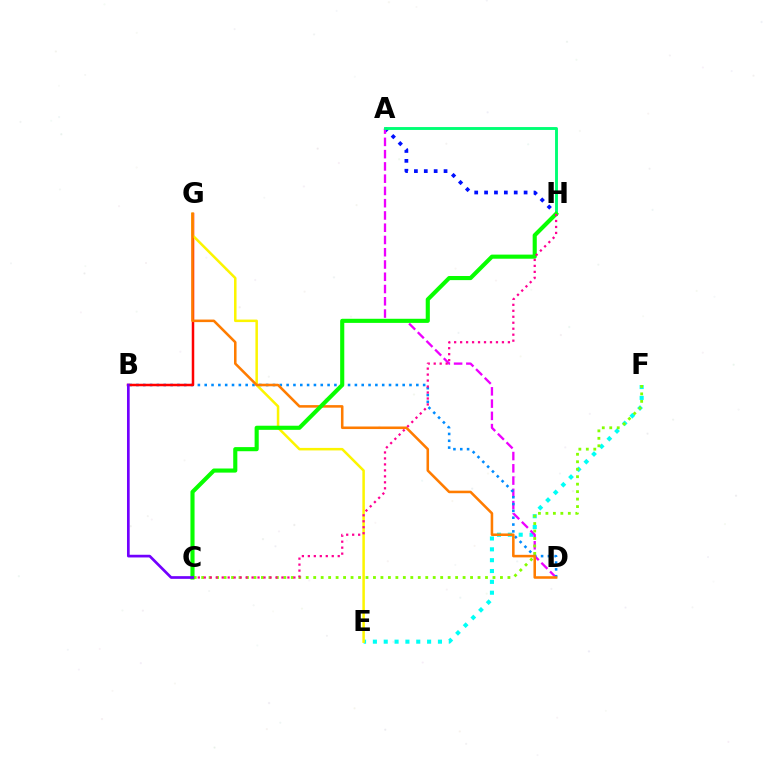{('E', 'F'): [{'color': '#00fff6', 'line_style': 'dotted', 'thickness': 2.95}], ('A', 'H'): [{'color': '#0010ff', 'line_style': 'dotted', 'thickness': 2.68}, {'color': '#00ff74', 'line_style': 'solid', 'thickness': 2.08}], ('A', 'D'): [{'color': '#ee00ff', 'line_style': 'dashed', 'thickness': 1.67}], ('B', 'D'): [{'color': '#008cff', 'line_style': 'dotted', 'thickness': 1.85}], ('B', 'G'): [{'color': '#ff0000', 'line_style': 'solid', 'thickness': 1.8}], ('E', 'G'): [{'color': '#fcf500', 'line_style': 'solid', 'thickness': 1.81}], ('D', 'G'): [{'color': '#ff7c00', 'line_style': 'solid', 'thickness': 1.84}], ('C', 'F'): [{'color': '#84ff00', 'line_style': 'dotted', 'thickness': 2.03}], ('C', 'H'): [{'color': '#08ff00', 'line_style': 'solid', 'thickness': 2.96}, {'color': '#ff0094', 'line_style': 'dotted', 'thickness': 1.62}], ('B', 'C'): [{'color': '#7200ff', 'line_style': 'solid', 'thickness': 1.94}]}